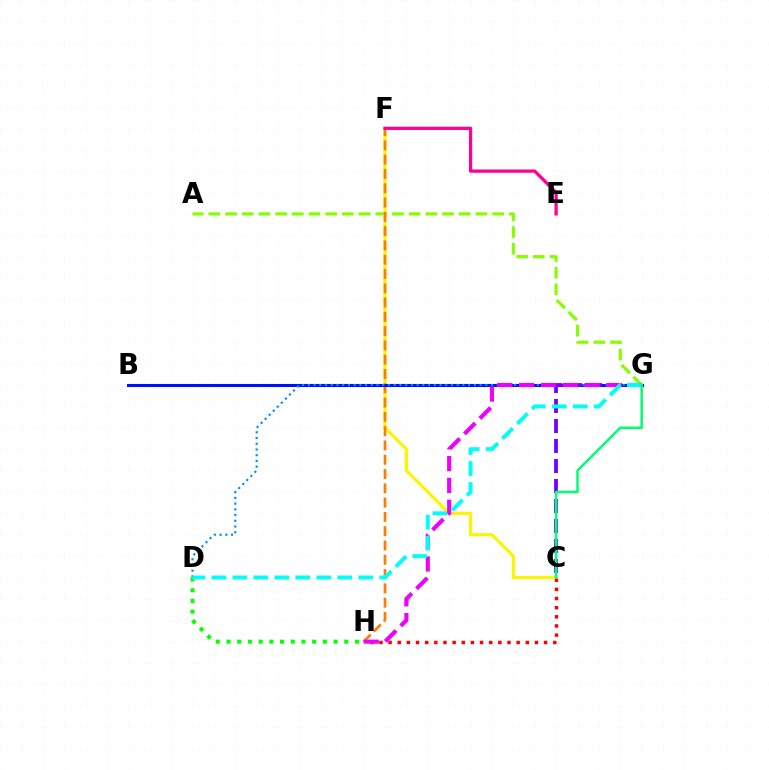{('A', 'G'): [{'color': '#84ff00', 'line_style': 'dashed', 'thickness': 2.27}], ('C', 'F'): [{'color': '#fcf500', 'line_style': 'solid', 'thickness': 2.29}], ('D', 'H'): [{'color': '#08ff00', 'line_style': 'dotted', 'thickness': 2.91}], ('F', 'H'): [{'color': '#ff7c00', 'line_style': 'dashed', 'thickness': 1.94}], ('B', 'G'): [{'color': '#0010ff', 'line_style': 'solid', 'thickness': 2.19}], ('D', 'G'): [{'color': '#008cff', 'line_style': 'dotted', 'thickness': 1.56}, {'color': '#00fff6', 'line_style': 'dashed', 'thickness': 2.85}], ('C', 'H'): [{'color': '#ff0000', 'line_style': 'dotted', 'thickness': 2.49}], ('E', 'F'): [{'color': '#ff0094', 'line_style': 'solid', 'thickness': 2.35}], ('C', 'G'): [{'color': '#7200ff', 'line_style': 'dashed', 'thickness': 2.72}, {'color': '#00ff74', 'line_style': 'solid', 'thickness': 1.8}], ('G', 'H'): [{'color': '#ee00ff', 'line_style': 'dashed', 'thickness': 2.97}]}